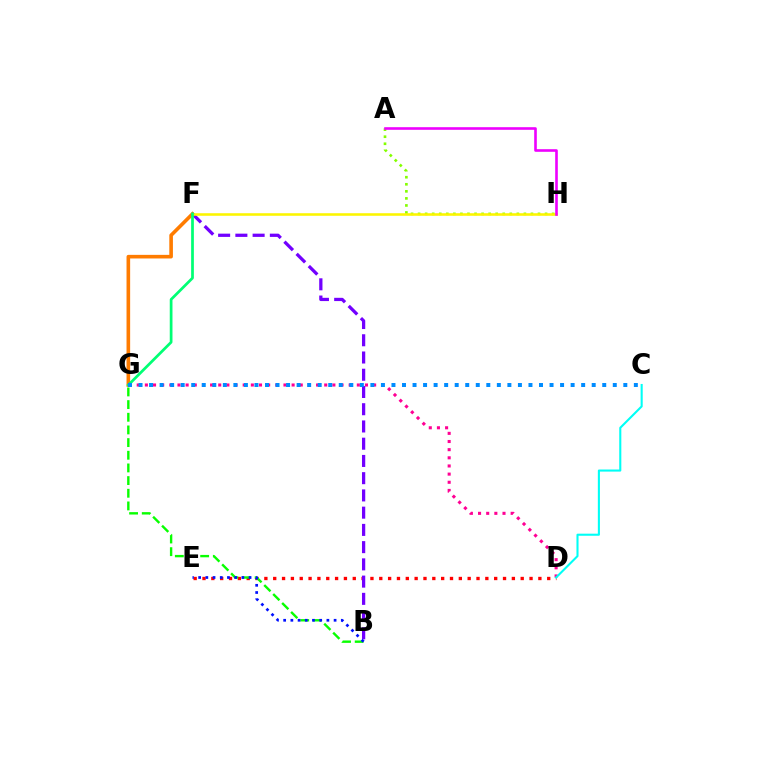{('D', 'E'): [{'color': '#ff0000', 'line_style': 'dotted', 'thickness': 2.4}], ('B', 'G'): [{'color': '#08ff00', 'line_style': 'dashed', 'thickness': 1.72}], ('F', 'G'): [{'color': '#ff7c00', 'line_style': 'solid', 'thickness': 2.6}, {'color': '#00ff74', 'line_style': 'solid', 'thickness': 1.97}], ('A', 'H'): [{'color': '#84ff00', 'line_style': 'dotted', 'thickness': 1.92}, {'color': '#ee00ff', 'line_style': 'solid', 'thickness': 1.88}], ('B', 'F'): [{'color': '#7200ff', 'line_style': 'dashed', 'thickness': 2.34}], ('F', 'H'): [{'color': '#fcf500', 'line_style': 'solid', 'thickness': 1.85}], ('D', 'G'): [{'color': '#ff0094', 'line_style': 'dotted', 'thickness': 2.21}], ('B', 'E'): [{'color': '#0010ff', 'line_style': 'dotted', 'thickness': 1.96}], ('C', 'G'): [{'color': '#008cff', 'line_style': 'dotted', 'thickness': 2.86}], ('C', 'D'): [{'color': '#00fff6', 'line_style': 'solid', 'thickness': 1.5}]}